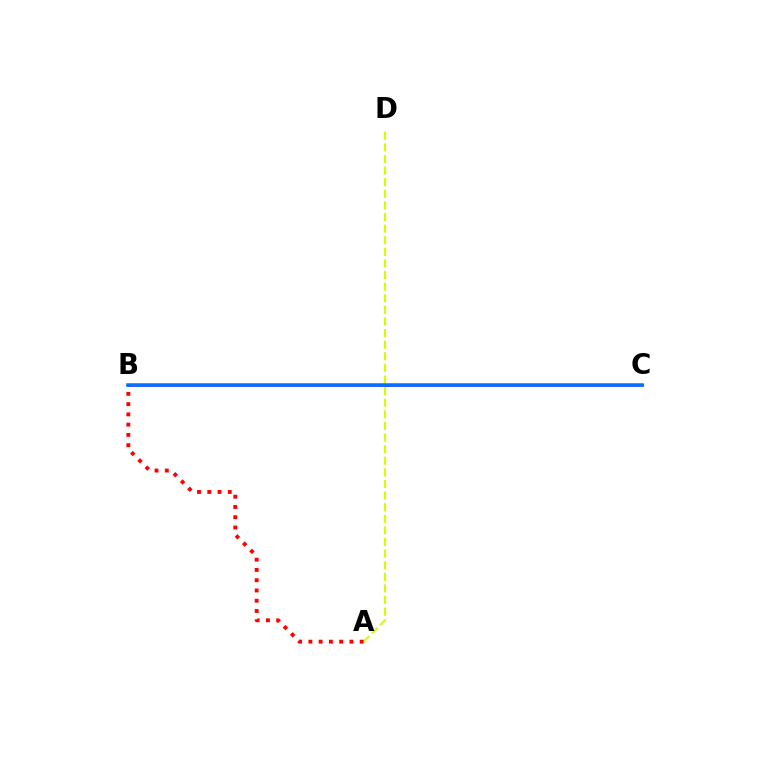{('A', 'D'): [{'color': '#d1ff00', 'line_style': 'dashed', 'thickness': 1.58}], ('B', 'C'): [{'color': '#00ff5c', 'line_style': 'dotted', 'thickness': 2.12}, {'color': '#b900ff', 'line_style': 'solid', 'thickness': 1.87}, {'color': '#0074ff', 'line_style': 'solid', 'thickness': 2.54}], ('A', 'B'): [{'color': '#ff0000', 'line_style': 'dotted', 'thickness': 2.79}]}